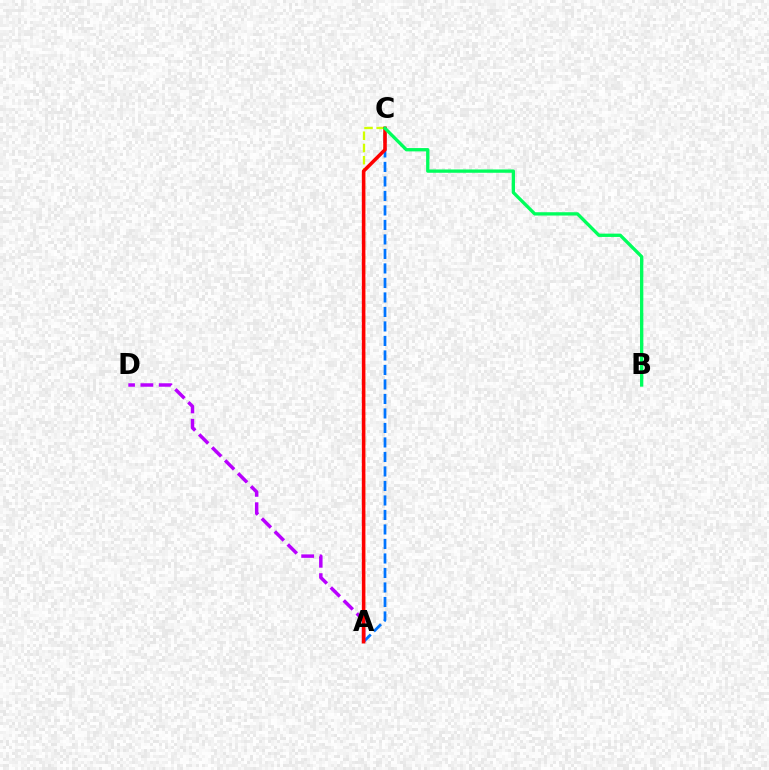{('A', 'C'): [{'color': '#d1ff00', 'line_style': 'dashed', 'thickness': 1.66}, {'color': '#0074ff', 'line_style': 'dashed', 'thickness': 1.97}, {'color': '#ff0000', 'line_style': 'solid', 'thickness': 2.56}], ('A', 'D'): [{'color': '#b900ff', 'line_style': 'dashed', 'thickness': 2.49}], ('B', 'C'): [{'color': '#00ff5c', 'line_style': 'solid', 'thickness': 2.39}]}